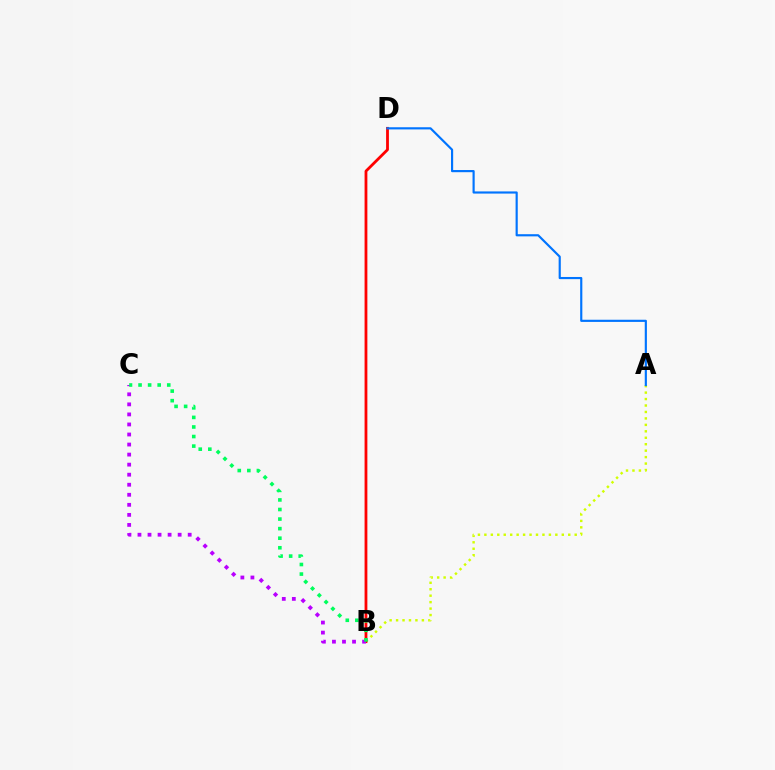{('A', 'B'): [{'color': '#d1ff00', 'line_style': 'dotted', 'thickness': 1.75}], ('B', 'D'): [{'color': '#ff0000', 'line_style': 'solid', 'thickness': 2.01}], ('B', 'C'): [{'color': '#b900ff', 'line_style': 'dotted', 'thickness': 2.73}, {'color': '#00ff5c', 'line_style': 'dotted', 'thickness': 2.6}], ('A', 'D'): [{'color': '#0074ff', 'line_style': 'solid', 'thickness': 1.56}]}